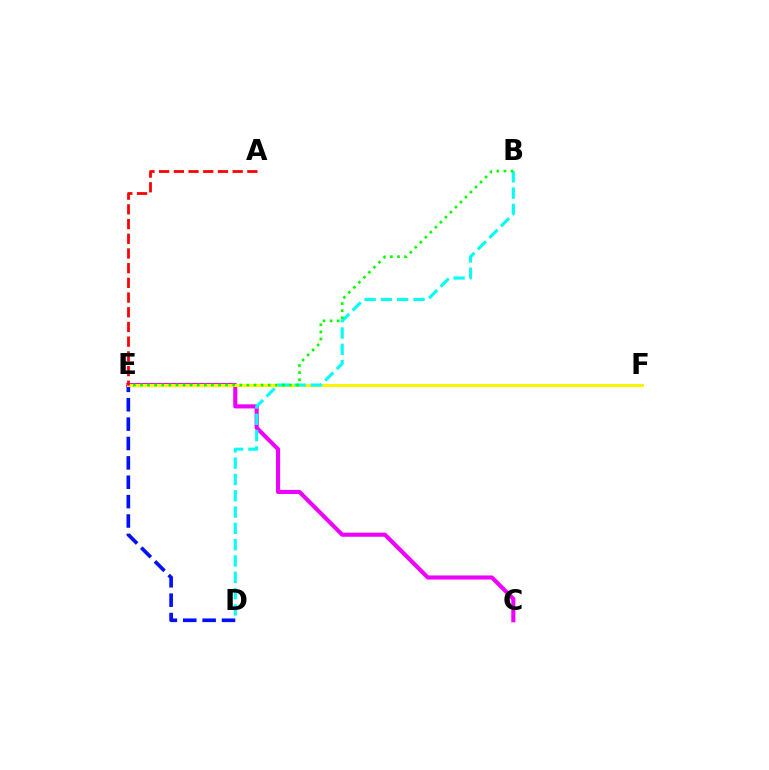{('D', 'E'): [{'color': '#0010ff', 'line_style': 'dashed', 'thickness': 2.63}], ('C', 'E'): [{'color': '#ee00ff', 'line_style': 'solid', 'thickness': 2.95}], ('E', 'F'): [{'color': '#fcf500', 'line_style': 'solid', 'thickness': 2.15}], ('B', 'D'): [{'color': '#00fff6', 'line_style': 'dashed', 'thickness': 2.22}], ('B', 'E'): [{'color': '#08ff00', 'line_style': 'dotted', 'thickness': 1.93}], ('A', 'E'): [{'color': '#ff0000', 'line_style': 'dashed', 'thickness': 2.0}]}